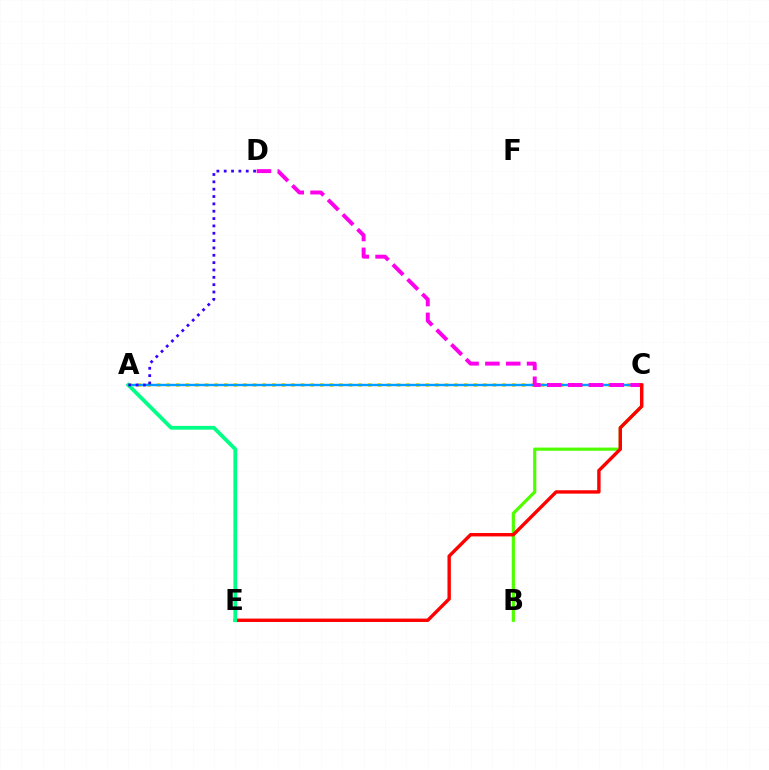{('A', 'C'): [{'color': '#ffd500', 'line_style': 'dotted', 'thickness': 2.61}, {'color': '#009eff', 'line_style': 'solid', 'thickness': 1.74}], ('B', 'C'): [{'color': '#4fff00', 'line_style': 'solid', 'thickness': 2.29}], ('C', 'D'): [{'color': '#ff00ed', 'line_style': 'dashed', 'thickness': 2.83}], ('C', 'E'): [{'color': '#ff0000', 'line_style': 'solid', 'thickness': 2.44}], ('A', 'E'): [{'color': '#00ff86', 'line_style': 'solid', 'thickness': 2.71}], ('A', 'D'): [{'color': '#3700ff', 'line_style': 'dotted', 'thickness': 2.0}]}